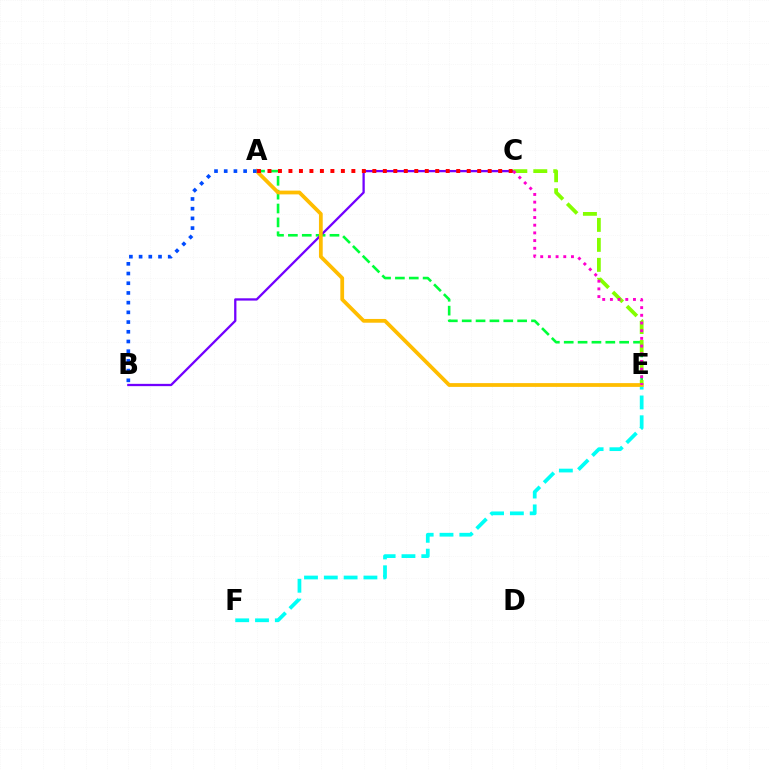{('E', 'F'): [{'color': '#00fff6', 'line_style': 'dashed', 'thickness': 2.69}], ('A', 'E'): [{'color': '#00ff39', 'line_style': 'dashed', 'thickness': 1.88}, {'color': '#ffbd00', 'line_style': 'solid', 'thickness': 2.71}], ('B', 'C'): [{'color': '#7200ff', 'line_style': 'solid', 'thickness': 1.65}], ('C', 'E'): [{'color': '#84ff00', 'line_style': 'dashed', 'thickness': 2.71}, {'color': '#ff00cf', 'line_style': 'dotted', 'thickness': 2.09}], ('A', 'B'): [{'color': '#004bff', 'line_style': 'dotted', 'thickness': 2.64}], ('A', 'C'): [{'color': '#ff0000', 'line_style': 'dotted', 'thickness': 2.85}]}